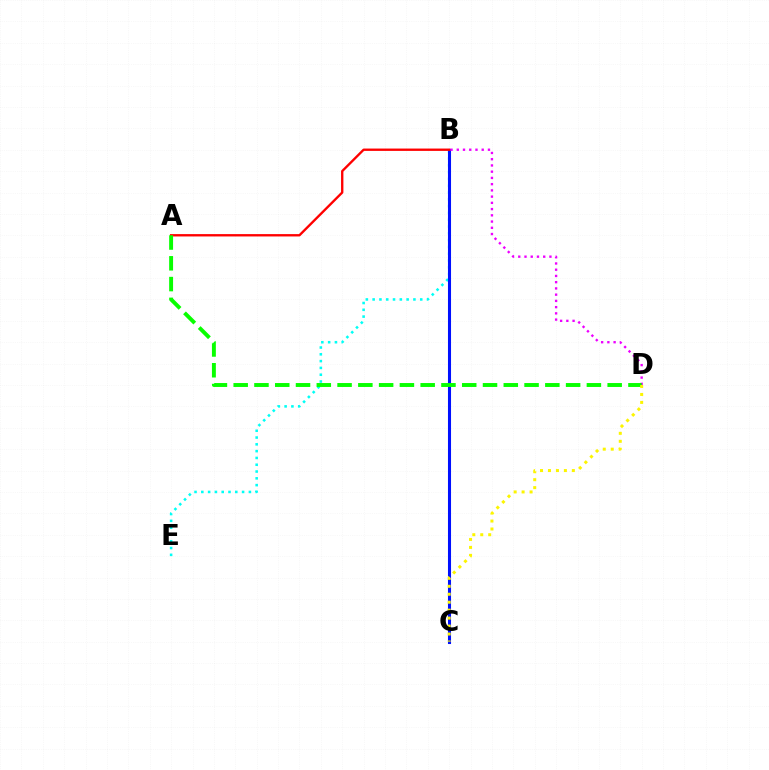{('B', 'E'): [{'color': '#00fff6', 'line_style': 'dotted', 'thickness': 1.85}], ('B', 'C'): [{'color': '#0010ff', 'line_style': 'solid', 'thickness': 2.21}], ('A', 'B'): [{'color': '#ff0000', 'line_style': 'solid', 'thickness': 1.69}], ('B', 'D'): [{'color': '#ee00ff', 'line_style': 'dotted', 'thickness': 1.69}], ('A', 'D'): [{'color': '#08ff00', 'line_style': 'dashed', 'thickness': 2.82}], ('C', 'D'): [{'color': '#fcf500', 'line_style': 'dotted', 'thickness': 2.16}]}